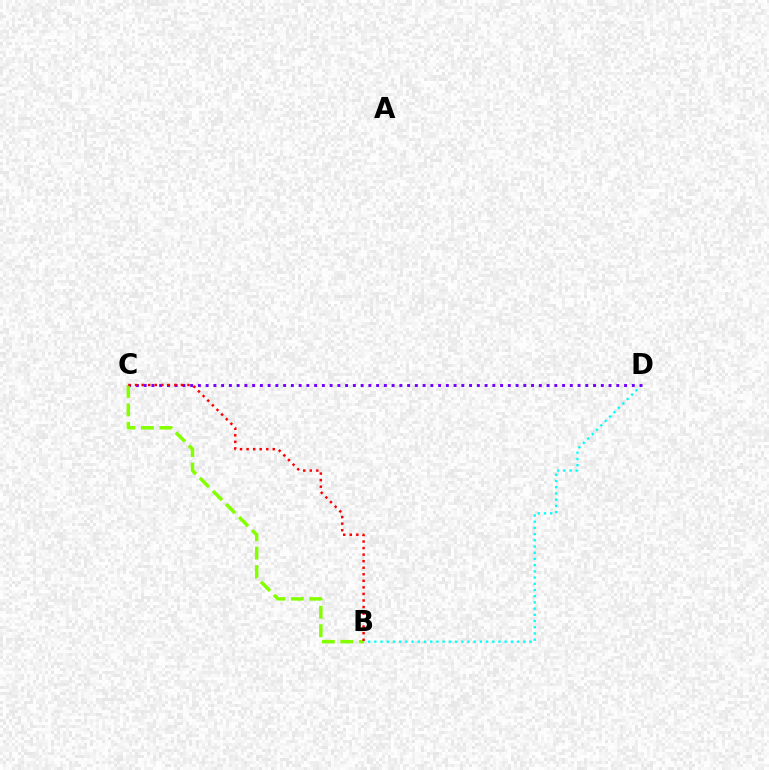{('B', 'D'): [{'color': '#00fff6', 'line_style': 'dotted', 'thickness': 1.69}], ('C', 'D'): [{'color': '#7200ff', 'line_style': 'dotted', 'thickness': 2.11}], ('B', 'C'): [{'color': '#84ff00', 'line_style': 'dashed', 'thickness': 2.51}, {'color': '#ff0000', 'line_style': 'dotted', 'thickness': 1.78}]}